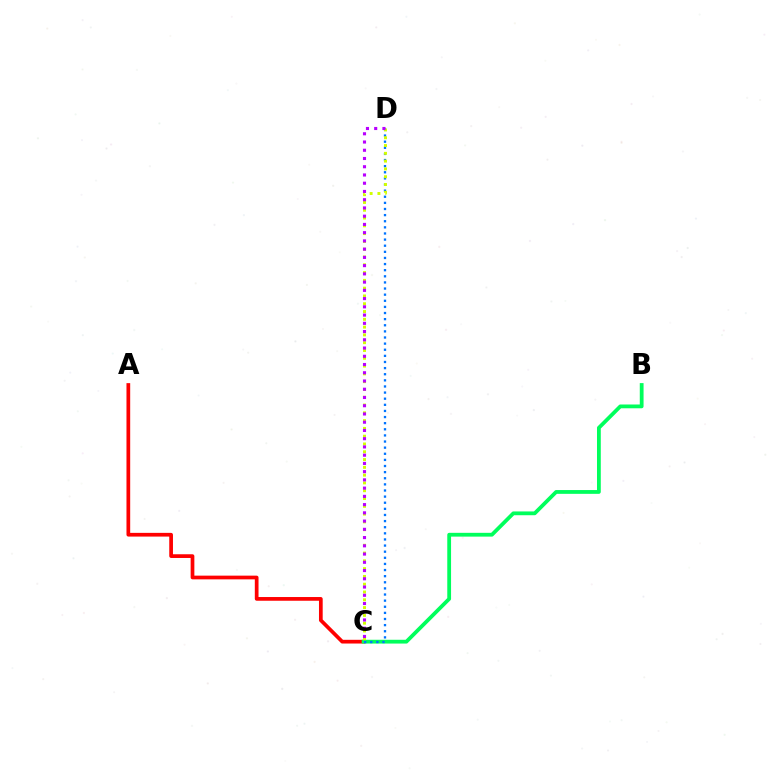{('A', 'C'): [{'color': '#ff0000', 'line_style': 'solid', 'thickness': 2.68}], ('B', 'C'): [{'color': '#00ff5c', 'line_style': 'solid', 'thickness': 2.73}], ('C', 'D'): [{'color': '#0074ff', 'line_style': 'dotted', 'thickness': 1.66}, {'color': '#d1ff00', 'line_style': 'dotted', 'thickness': 2.12}, {'color': '#b900ff', 'line_style': 'dotted', 'thickness': 2.24}]}